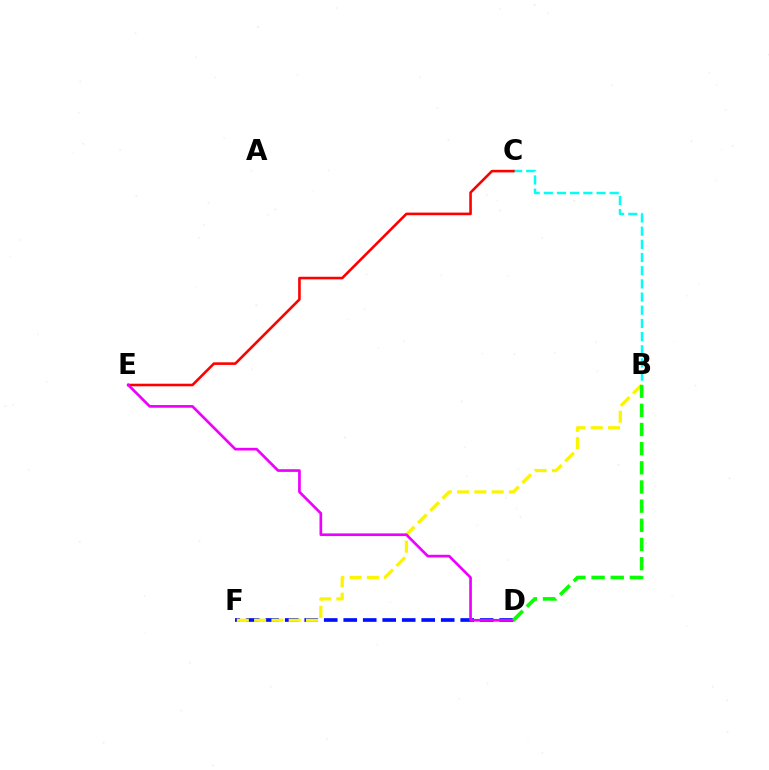{('D', 'F'): [{'color': '#0010ff', 'line_style': 'dashed', 'thickness': 2.65}], ('B', 'F'): [{'color': '#fcf500', 'line_style': 'dashed', 'thickness': 2.35}], ('B', 'C'): [{'color': '#00fff6', 'line_style': 'dashed', 'thickness': 1.79}], ('C', 'E'): [{'color': '#ff0000', 'line_style': 'solid', 'thickness': 1.87}], ('D', 'E'): [{'color': '#ee00ff', 'line_style': 'solid', 'thickness': 1.93}], ('B', 'D'): [{'color': '#08ff00', 'line_style': 'dashed', 'thickness': 2.6}]}